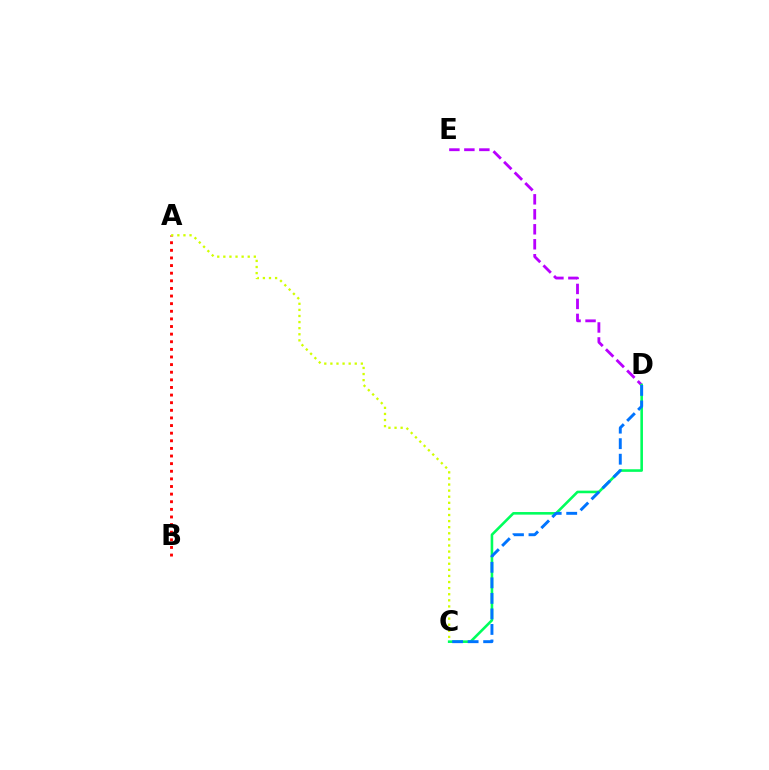{('D', 'E'): [{'color': '#b900ff', 'line_style': 'dashed', 'thickness': 2.04}], ('C', 'D'): [{'color': '#00ff5c', 'line_style': 'solid', 'thickness': 1.87}, {'color': '#0074ff', 'line_style': 'dashed', 'thickness': 2.11}], ('A', 'B'): [{'color': '#ff0000', 'line_style': 'dotted', 'thickness': 2.07}], ('A', 'C'): [{'color': '#d1ff00', 'line_style': 'dotted', 'thickness': 1.66}]}